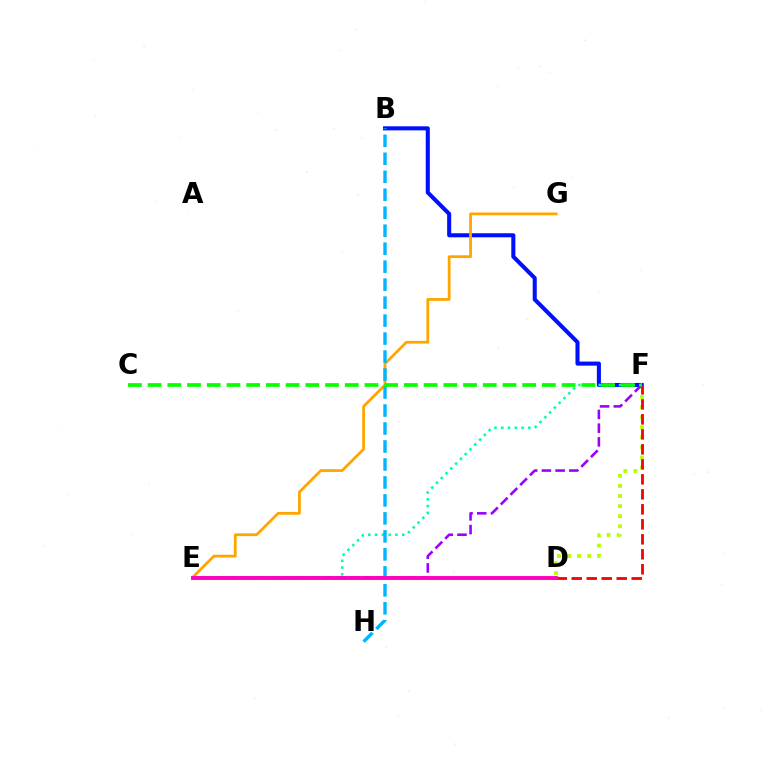{('D', 'F'): [{'color': '#b3ff00', 'line_style': 'dotted', 'thickness': 2.74}, {'color': '#ff0000', 'line_style': 'dashed', 'thickness': 2.04}], ('B', 'F'): [{'color': '#0010ff', 'line_style': 'solid', 'thickness': 2.93}], ('E', 'G'): [{'color': '#ffa500', 'line_style': 'solid', 'thickness': 2.0}], ('E', 'F'): [{'color': '#9b00ff', 'line_style': 'dashed', 'thickness': 1.86}, {'color': '#00ff9d', 'line_style': 'dotted', 'thickness': 1.84}], ('B', 'H'): [{'color': '#00b5ff', 'line_style': 'dashed', 'thickness': 2.44}], ('D', 'E'): [{'color': '#ff00bd', 'line_style': 'solid', 'thickness': 2.8}], ('C', 'F'): [{'color': '#08ff00', 'line_style': 'dashed', 'thickness': 2.68}]}